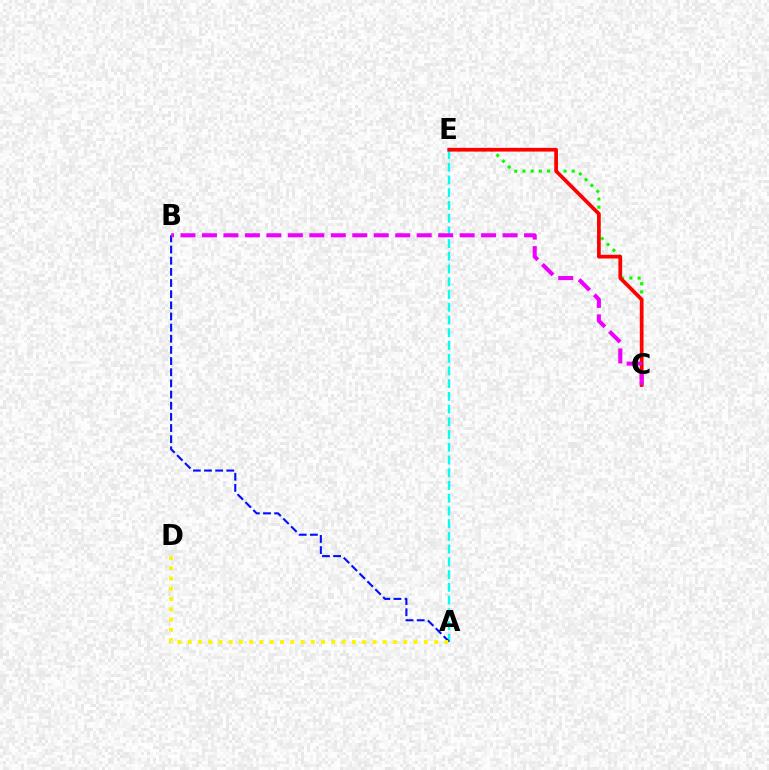{('C', 'E'): [{'color': '#08ff00', 'line_style': 'dotted', 'thickness': 2.23}, {'color': '#ff0000', 'line_style': 'solid', 'thickness': 2.67}], ('A', 'E'): [{'color': '#00fff6', 'line_style': 'dashed', 'thickness': 1.73}], ('A', 'B'): [{'color': '#0010ff', 'line_style': 'dashed', 'thickness': 1.52}], ('B', 'C'): [{'color': '#ee00ff', 'line_style': 'dashed', 'thickness': 2.92}], ('A', 'D'): [{'color': '#fcf500', 'line_style': 'dotted', 'thickness': 2.79}]}